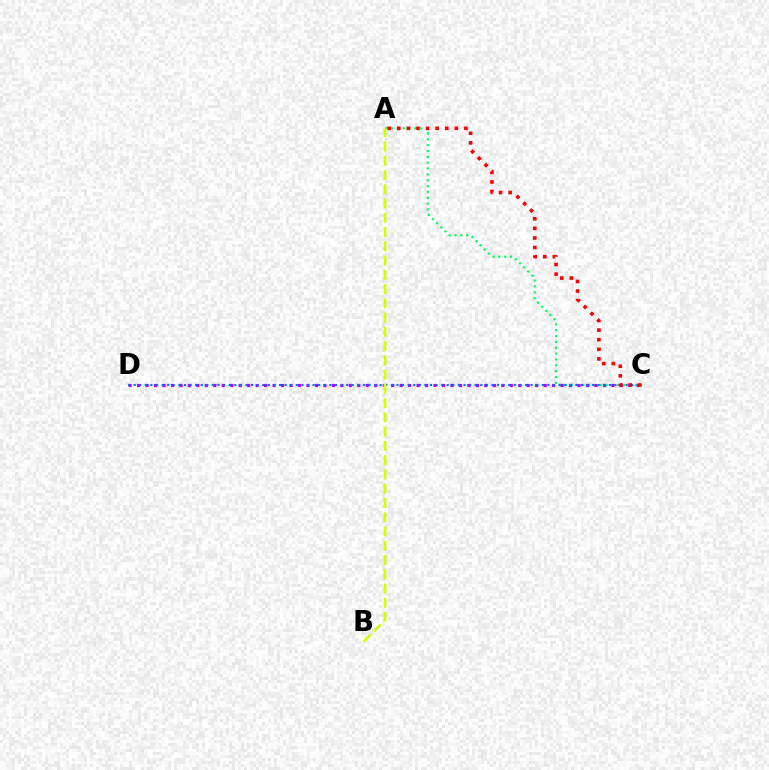{('A', 'C'): [{'color': '#00ff5c', 'line_style': 'dotted', 'thickness': 1.59}, {'color': '#ff0000', 'line_style': 'dotted', 'thickness': 2.6}], ('C', 'D'): [{'color': '#b900ff', 'line_style': 'dotted', 'thickness': 2.3}, {'color': '#0074ff', 'line_style': 'dotted', 'thickness': 1.52}], ('A', 'B'): [{'color': '#d1ff00', 'line_style': 'dashed', 'thickness': 1.94}]}